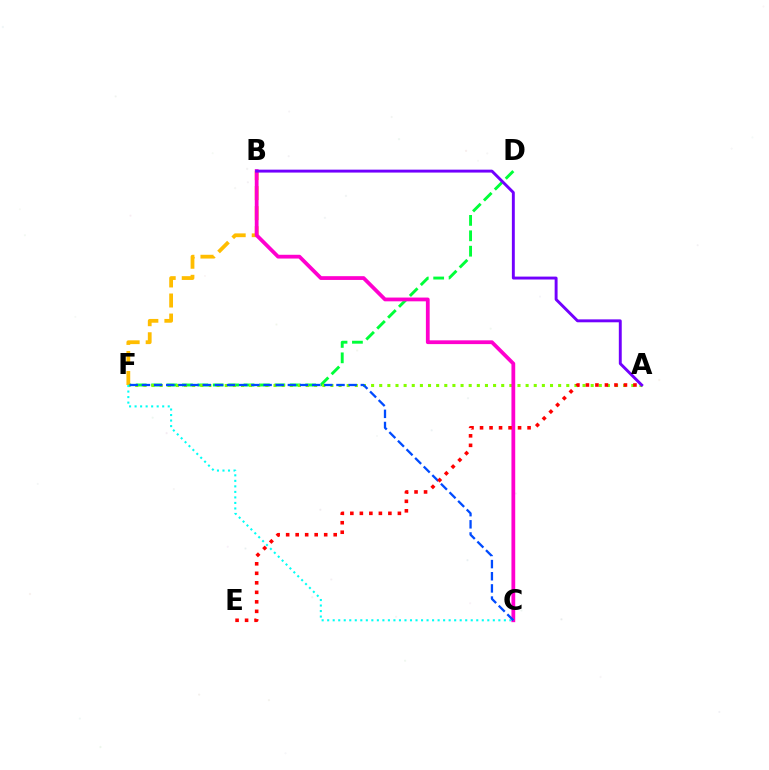{('D', 'F'): [{'color': '#00ff39', 'line_style': 'dashed', 'thickness': 2.09}], ('B', 'F'): [{'color': '#ffbd00', 'line_style': 'dashed', 'thickness': 2.72}], ('A', 'F'): [{'color': '#84ff00', 'line_style': 'dotted', 'thickness': 2.21}], ('C', 'F'): [{'color': '#00fff6', 'line_style': 'dotted', 'thickness': 1.5}, {'color': '#004bff', 'line_style': 'dashed', 'thickness': 1.65}], ('B', 'C'): [{'color': '#ff00cf', 'line_style': 'solid', 'thickness': 2.71}], ('A', 'B'): [{'color': '#7200ff', 'line_style': 'solid', 'thickness': 2.1}], ('A', 'E'): [{'color': '#ff0000', 'line_style': 'dotted', 'thickness': 2.58}]}